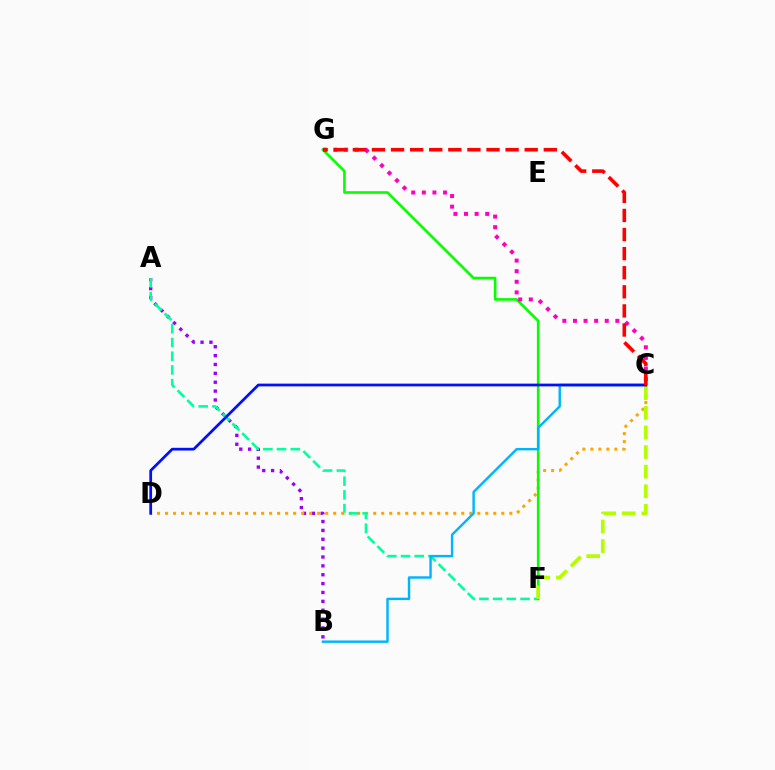{('A', 'B'): [{'color': '#9b00ff', 'line_style': 'dotted', 'thickness': 2.41}], ('C', 'D'): [{'color': '#ffa500', 'line_style': 'dotted', 'thickness': 2.18}, {'color': '#0010ff', 'line_style': 'solid', 'thickness': 1.97}], ('A', 'F'): [{'color': '#00ff9d', 'line_style': 'dashed', 'thickness': 1.86}], ('F', 'G'): [{'color': '#08ff00', 'line_style': 'solid', 'thickness': 1.9}], ('B', 'C'): [{'color': '#00b5ff', 'line_style': 'solid', 'thickness': 1.75}], ('C', 'G'): [{'color': '#ff00bd', 'line_style': 'dotted', 'thickness': 2.88}, {'color': '#ff0000', 'line_style': 'dashed', 'thickness': 2.59}], ('C', 'F'): [{'color': '#b3ff00', 'line_style': 'dashed', 'thickness': 2.66}]}